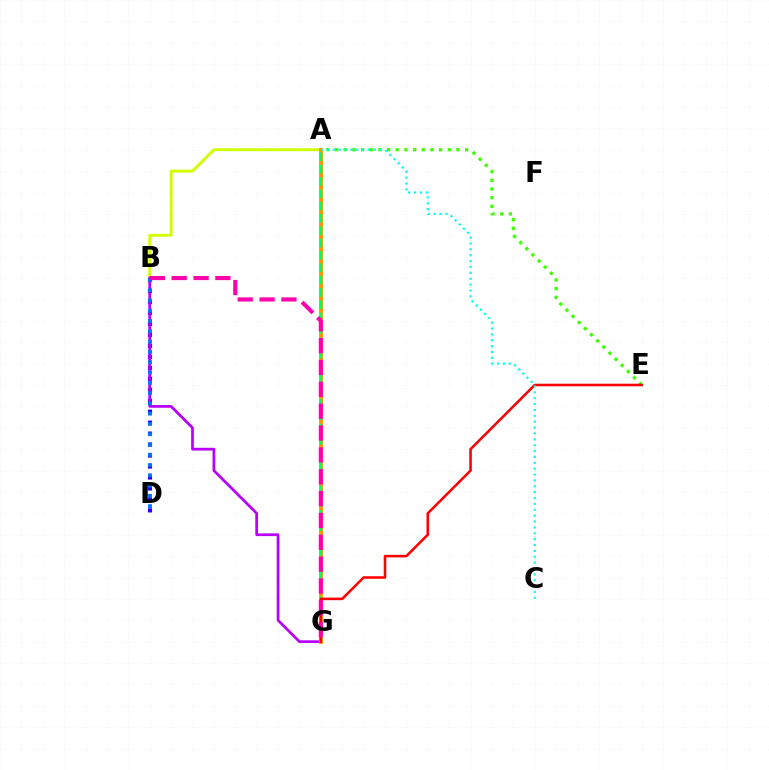{('A', 'B'): [{'color': '#d1ff00', 'line_style': 'solid', 'thickness': 2.1}], ('B', 'D'): [{'color': '#2500ff', 'line_style': 'dotted', 'thickness': 2.98}, {'color': '#0074ff', 'line_style': 'dotted', 'thickness': 2.79}], ('B', 'G'): [{'color': '#b900ff', 'line_style': 'solid', 'thickness': 1.97}, {'color': '#ff00ac', 'line_style': 'dashed', 'thickness': 2.97}], ('A', 'E'): [{'color': '#3dff00', 'line_style': 'dotted', 'thickness': 2.36}], ('A', 'G'): [{'color': '#ff9400', 'line_style': 'solid', 'thickness': 2.78}, {'color': '#00ff5c', 'line_style': 'dashed', 'thickness': 1.68}], ('E', 'G'): [{'color': '#ff0000', 'line_style': 'solid', 'thickness': 1.84}], ('A', 'C'): [{'color': '#00fff6', 'line_style': 'dotted', 'thickness': 1.6}]}